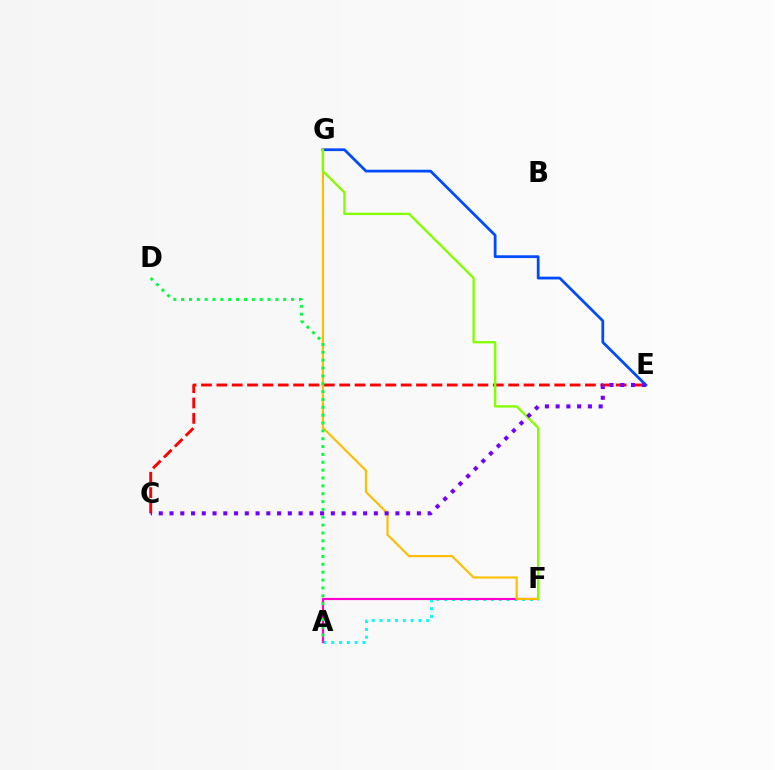{('C', 'E'): [{'color': '#ff0000', 'line_style': 'dashed', 'thickness': 2.09}, {'color': '#7200ff', 'line_style': 'dotted', 'thickness': 2.92}], ('A', 'F'): [{'color': '#00fff6', 'line_style': 'dotted', 'thickness': 2.12}, {'color': '#ff00cf', 'line_style': 'solid', 'thickness': 1.56}], ('F', 'G'): [{'color': '#ffbd00', 'line_style': 'solid', 'thickness': 1.54}, {'color': '#84ff00', 'line_style': 'solid', 'thickness': 1.7}], ('A', 'D'): [{'color': '#00ff39', 'line_style': 'dotted', 'thickness': 2.13}], ('E', 'G'): [{'color': '#004bff', 'line_style': 'solid', 'thickness': 1.99}]}